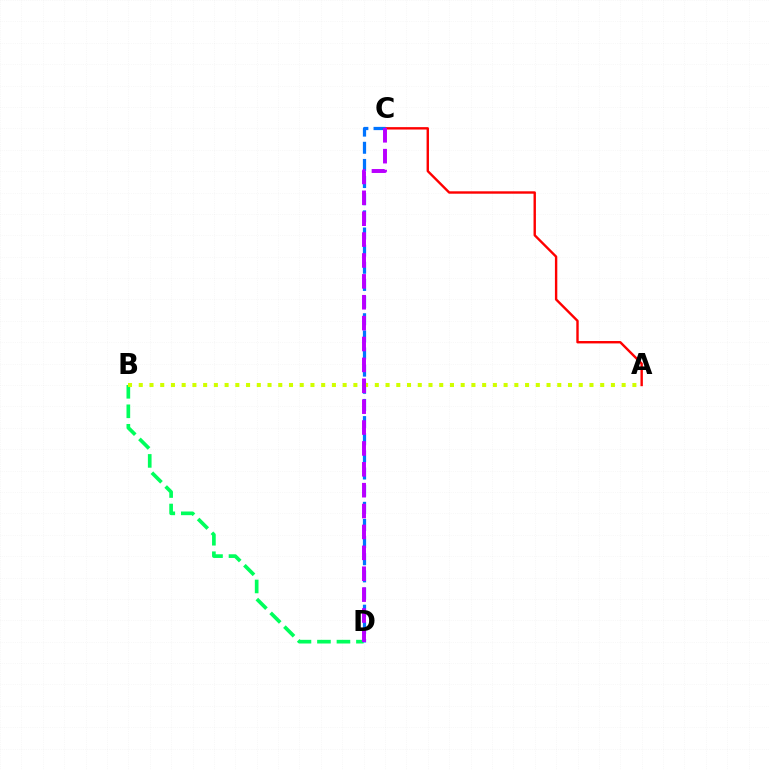{('B', 'D'): [{'color': '#00ff5c', 'line_style': 'dashed', 'thickness': 2.65}], ('A', 'C'): [{'color': '#ff0000', 'line_style': 'solid', 'thickness': 1.73}], ('C', 'D'): [{'color': '#0074ff', 'line_style': 'dashed', 'thickness': 2.33}, {'color': '#b900ff', 'line_style': 'dashed', 'thickness': 2.84}], ('A', 'B'): [{'color': '#d1ff00', 'line_style': 'dotted', 'thickness': 2.92}]}